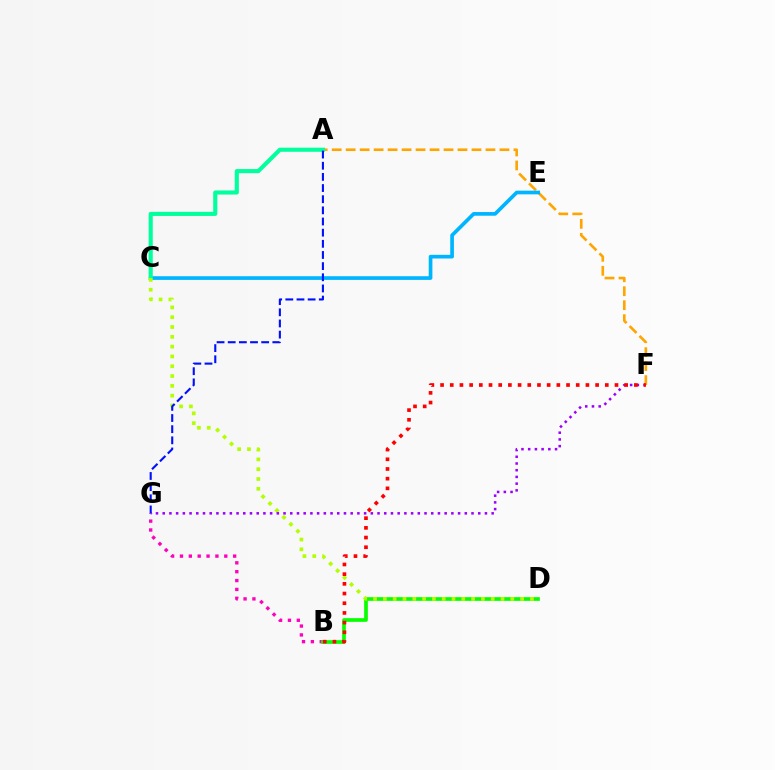{('A', 'F'): [{'color': '#ffa500', 'line_style': 'dashed', 'thickness': 1.9}], ('C', 'E'): [{'color': '#00b5ff', 'line_style': 'solid', 'thickness': 2.65}], ('A', 'C'): [{'color': '#00ff9d', 'line_style': 'solid', 'thickness': 2.95}], ('B', 'G'): [{'color': '#ff00bd', 'line_style': 'dotted', 'thickness': 2.41}], ('B', 'D'): [{'color': '#08ff00', 'line_style': 'solid', 'thickness': 2.65}], ('C', 'D'): [{'color': '#b3ff00', 'line_style': 'dotted', 'thickness': 2.66}], ('F', 'G'): [{'color': '#9b00ff', 'line_style': 'dotted', 'thickness': 1.82}], ('A', 'G'): [{'color': '#0010ff', 'line_style': 'dashed', 'thickness': 1.52}], ('B', 'F'): [{'color': '#ff0000', 'line_style': 'dotted', 'thickness': 2.63}]}